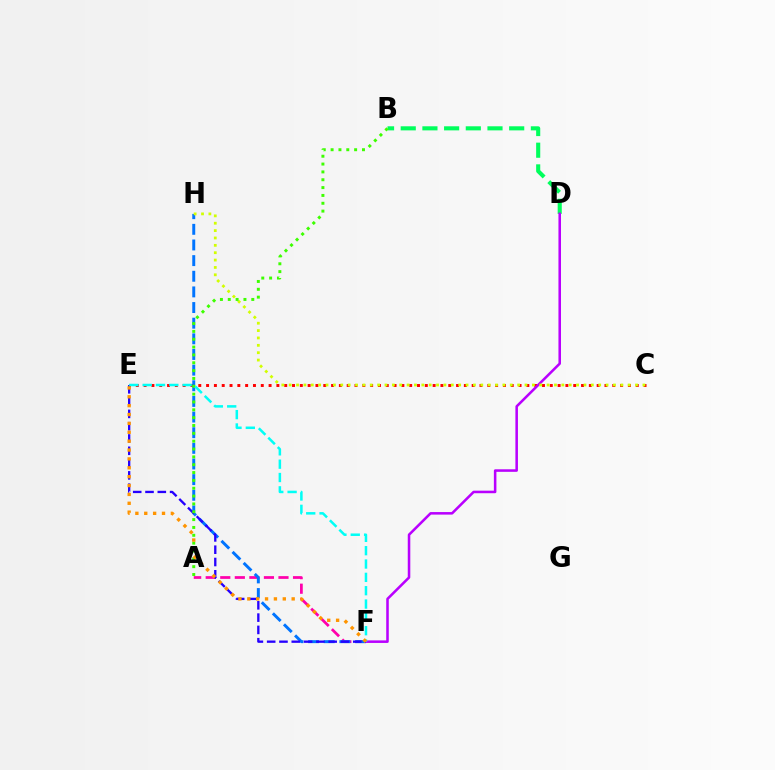{('A', 'F'): [{'color': '#ff00ac', 'line_style': 'dashed', 'thickness': 1.98}], ('C', 'E'): [{'color': '#ff0000', 'line_style': 'dotted', 'thickness': 2.12}], ('B', 'D'): [{'color': '#00ff5c', 'line_style': 'dashed', 'thickness': 2.95}], ('F', 'H'): [{'color': '#0074ff', 'line_style': 'dashed', 'thickness': 2.13}], ('D', 'F'): [{'color': '#b900ff', 'line_style': 'solid', 'thickness': 1.83}], ('C', 'H'): [{'color': '#d1ff00', 'line_style': 'dotted', 'thickness': 2.0}], ('E', 'F'): [{'color': '#2500ff', 'line_style': 'dashed', 'thickness': 1.67}, {'color': '#00fff6', 'line_style': 'dashed', 'thickness': 1.81}, {'color': '#ff9400', 'line_style': 'dotted', 'thickness': 2.41}], ('A', 'B'): [{'color': '#3dff00', 'line_style': 'dotted', 'thickness': 2.13}]}